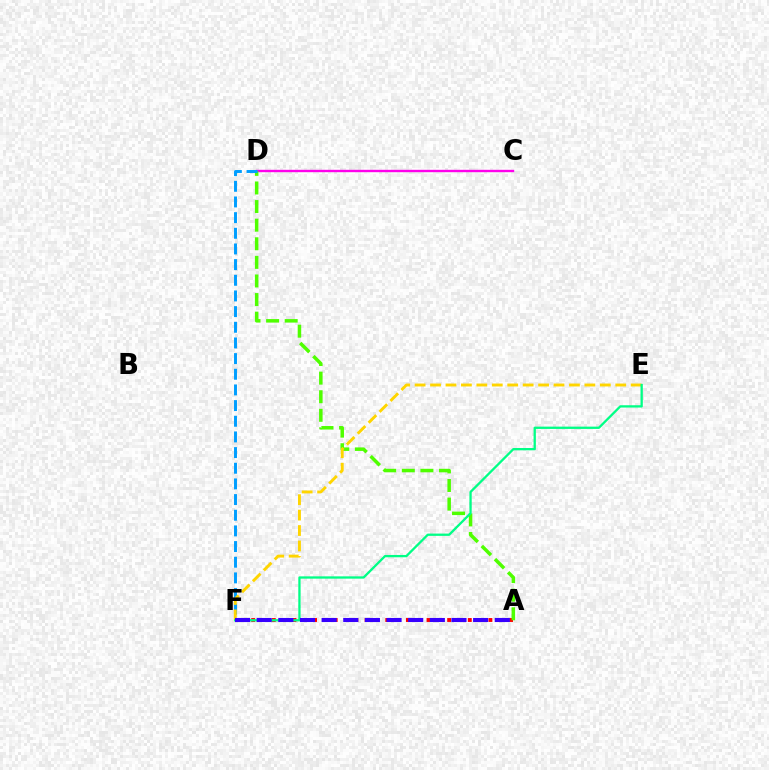{('C', 'D'): [{'color': '#ff00ed', 'line_style': 'solid', 'thickness': 1.72}], ('A', 'F'): [{'color': '#ff0000', 'line_style': 'dotted', 'thickness': 2.8}, {'color': '#3700ff', 'line_style': 'dashed', 'thickness': 2.94}], ('A', 'D'): [{'color': '#4fff00', 'line_style': 'dashed', 'thickness': 2.53}], ('D', 'F'): [{'color': '#009eff', 'line_style': 'dashed', 'thickness': 2.13}], ('E', 'F'): [{'color': '#ffd500', 'line_style': 'dashed', 'thickness': 2.1}, {'color': '#00ff86', 'line_style': 'solid', 'thickness': 1.66}]}